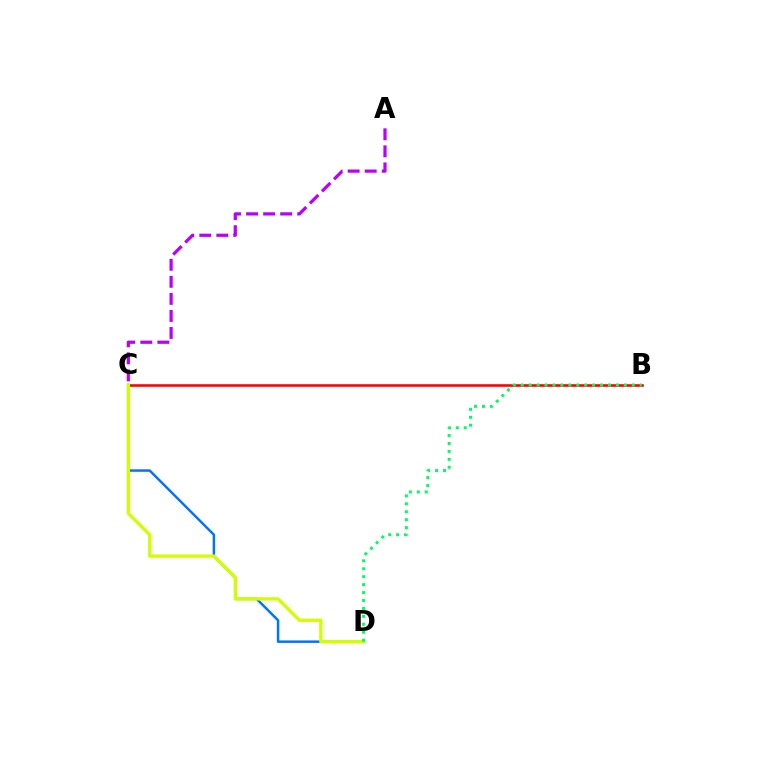{('B', 'C'): [{'color': '#ff0000', 'line_style': 'solid', 'thickness': 1.87}], ('C', 'D'): [{'color': '#0074ff', 'line_style': 'solid', 'thickness': 1.78}, {'color': '#d1ff00', 'line_style': 'solid', 'thickness': 2.38}], ('B', 'D'): [{'color': '#00ff5c', 'line_style': 'dotted', 'thickness': 2.16}], ('A', 'C'): [{'color': '#b900ff', 'line_style': 'dashed', 'thickness': 2.32}]}